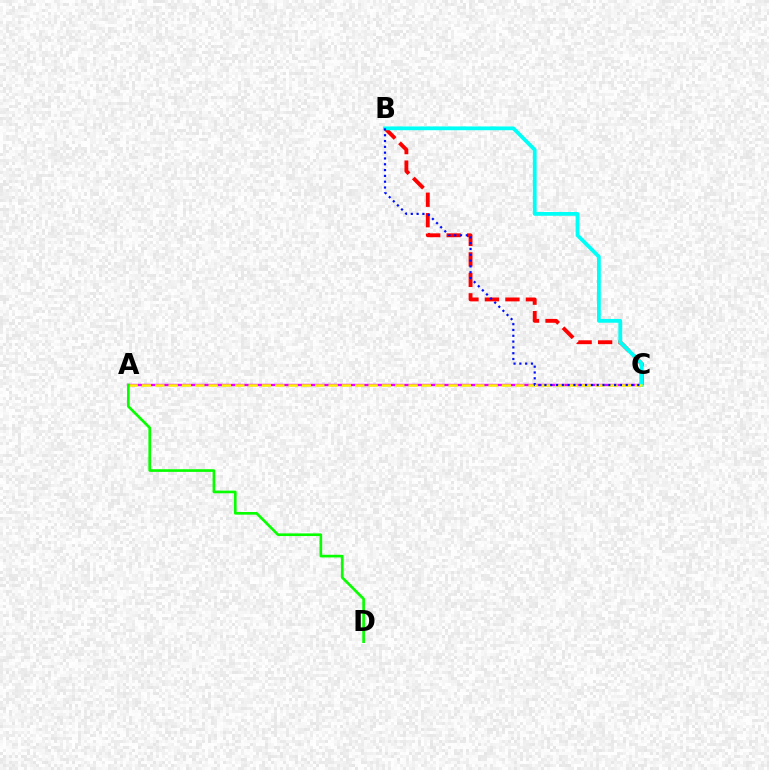{('B', 'C'): [{'color': '#ff0000', 'line_style': 'dashed', 'thickness': 2.78}, {'color': '#00fff6', 'line_style': 'solid', 'thickness': 2.72}, {'color': '#0010ff', 'line_style': 'dotted', 'thickness': 1.58}], ('A', 'C'): [{'color': '#ee00ff', 'line_style': 'solid', 'thickness': 1.73}, {'color': '#fcf500', 'line_style': 'dashed', 'thickness': 1.81}], ('A', 'D'): [{'color': '#08ff00', 'line_style': 'solid', 'thickness': 1.92}]}